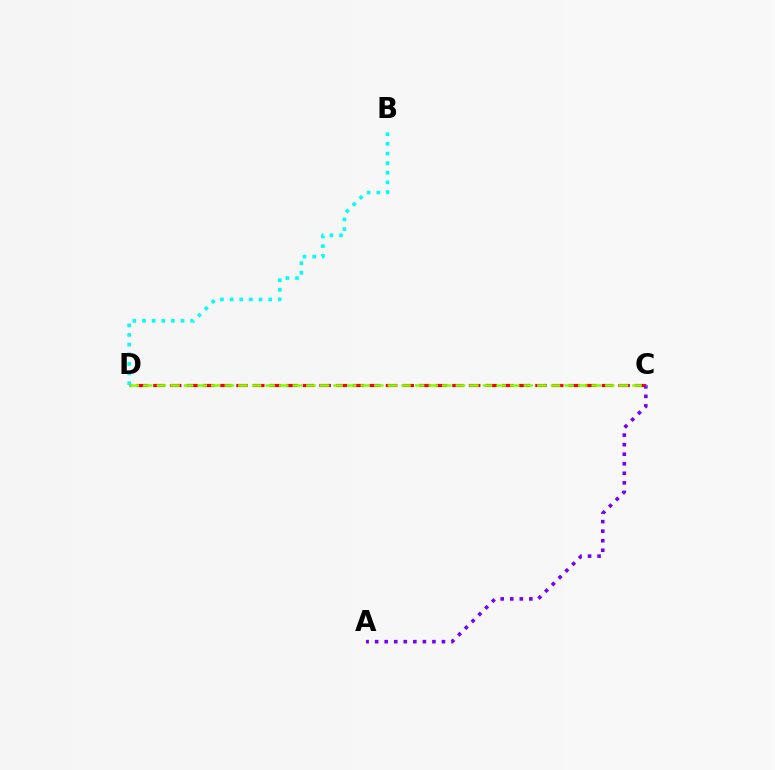{('C', 'D'): [{'color': '#ff0000', 'line_style': 'dashed', 'thickness': 2.26}, {'color': '#84ff00', 'line_style': 'dashed', 'thickness': 1.85}], ('A', 'C'): [{'color': '#7200ff', 'line_style': 'dotted', 'thickness': 2.59}], ('B', 'D'): [{'color': '#00fff6', 'line_style': 'dotted', 'thickness': 2.62}]}